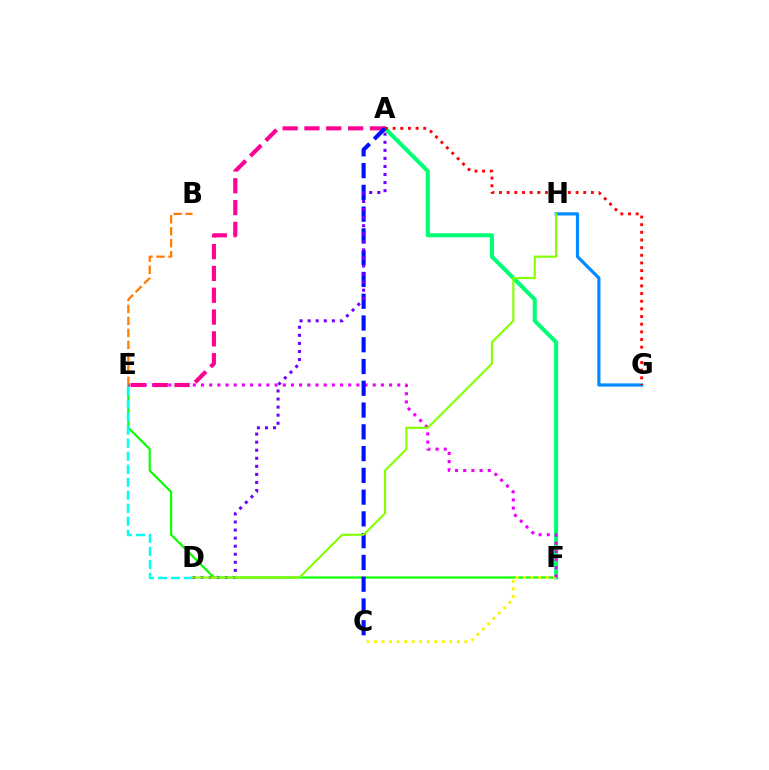{('E', 'F'): [{'color': '#08ff00', 'line_style': 'solid', 'thickness': 1.56}, {'color': '#ee00ff', 'line_style': 'dotted', 'thickness': 2.22}], ('D', 'E'): [{'color': '#00fff6', 'line_style': 'dashed', 'thickness': 1.77}], ('A', 'F'): [{'color': '#00ff74', 'line_style': 'solid', 'thickness': 2.92}], ('C', 'F'): [{'color': '#fcf500', 'line_style': 'dotted', 'thickness': 2.05}], ('A', 'E'): [{'color': '#ff0094', 'line_style': 'dashed', 'thickness': 2.96}], ('G', 'H'): [{'color': '#008cff', 'line_style': 'solid', 'thickness': 2.3}], ('B', 'E'): [{'color': '#ff7c00', 'line_style': 'dashed', 'thickness': 1.63}], ('A', 'C'): [{'color': '#0010ff', 'line_style': 'dashed', 'thickness': 2.96}], ('A', 'D'): [{'color': '#7200ff', 'line_style': 'dotted', 'thickness': 2.19}], ('D', 'H'): [{'color': '#84ff00', 'line_style': 'solid', 'thickness': 1.54}], ('A', 'G'): [{'color': '#ff0000', 'line_style': 'dotted', 'thickness': 2.08}]}